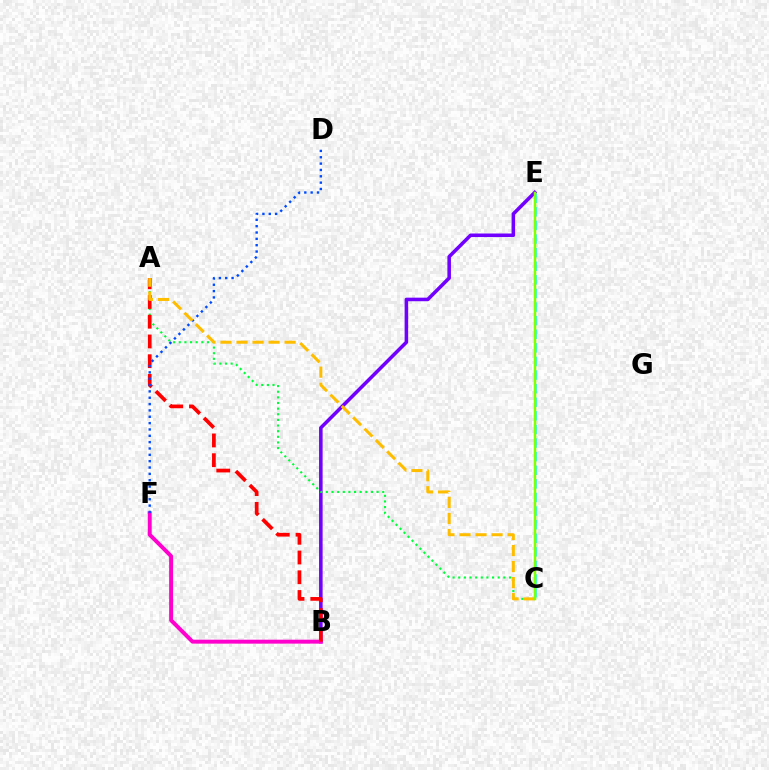{('C', 'E'): [{'color': '#00fff6', 'line_style': 'dashed', 'thickness': 1.85}, {'color': '#84ff00', 'line_style': 'solid', 'thickness': 1.79}], ('B', 'E'): [{'color': '#7200ff', 'line_style': 'solid', 'thickness': 2.56}], ('A', 'C'): [{'color': '#00ff39', 'line_style': 'dotted', 'thickness': 1.53}, {'color': '#ffbd00', 'line_style': 'dashed', 'thickness': 2.18}], ('B', 'F'): [{'color': '#ff00cf', 'line_style': 'solid', 'thickness': 2.83}], ('A', 'B'): [{'color': '#ff0000', 'line_style': 'dashed', 'thickness': 2.68}], ('D', 'F'): [{'color': '#004bff', 'line_style': 'dotted', 'thickness': 1.72}]}